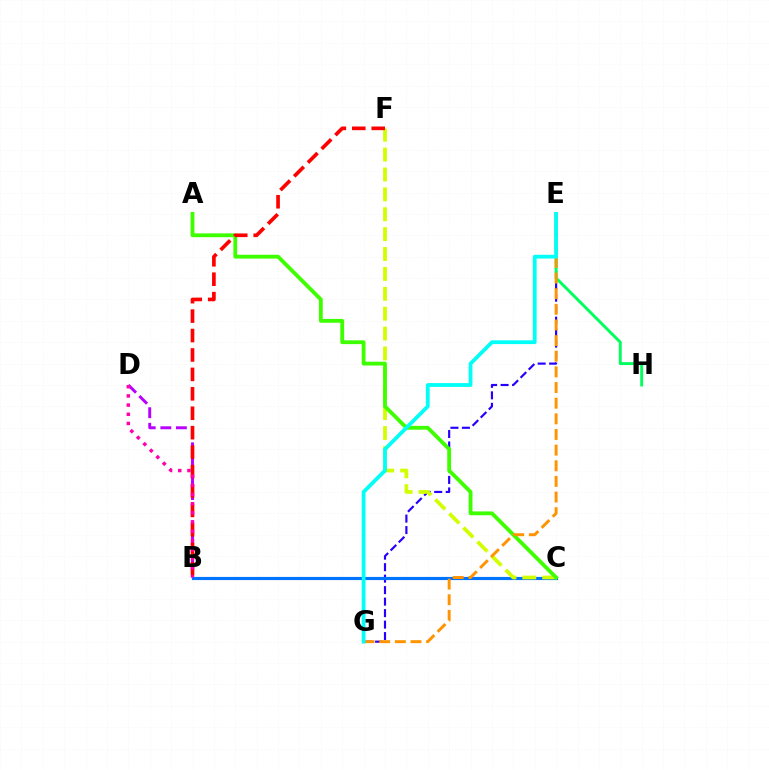{('B', 'D'): [{'color': '#b900ff', 'line_style': 'dashed', 'thickness': 2.12}, {'color': '#ff00ac', 'line_style': 'dotted', 'thickness': 2.49}], ('E', 'G'): [{'color': '#2500ff', 'line_style': 'dashed', 'thickness': 1.56}, {'color': '#ff9400', 'line_style': 'dashed', 'thickness': 2.12}, {'color': '#00fff6', 'line_style': 'solid', 'thickness': 2.72}], ('E', 'H'): [{'color': '#00ff5c', 'line_style': 'solid', 'thickness': 2.1}], ('B', 'C'): [{'color': '#0074ff', 'line_style': 'solid', 'thickness': 2.27}], ('C', 'F'): [{'color': '#d1ff00', 'line_style': 'dashed', 'thickness': 2.7}], ('A', 'C'): [{'color': '#3dff00', 'line_style': 'solid', 'thickness': 2.75}], ('B', 'F'): [{'color': '#ff0000', 'line_style': 'dashed', 'thickness': 2.64}]}